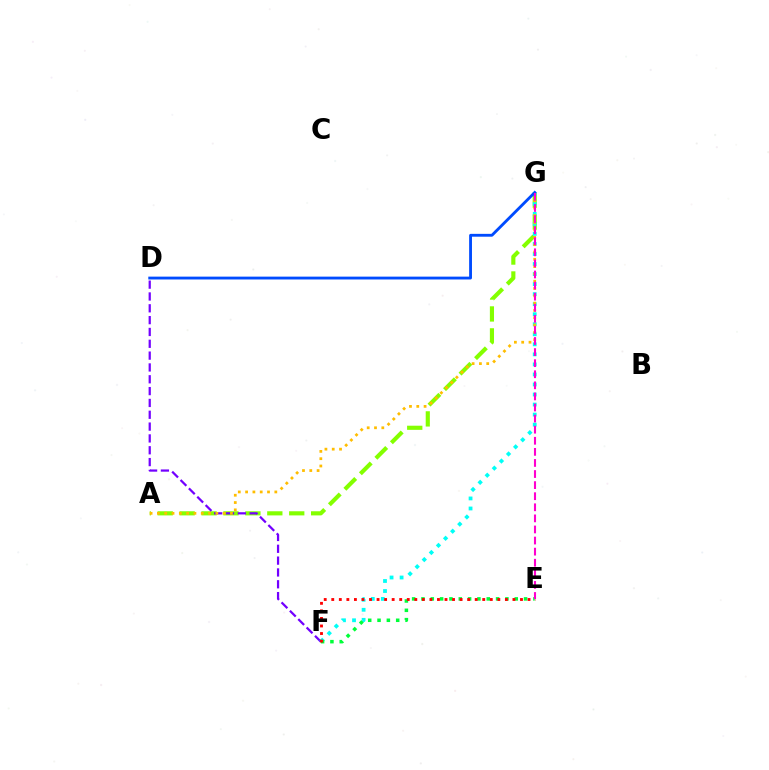{('A', 'G'): [{'color': '#84ff00', 'line_style': 'dashed', 'thickness': 2.98}, {'color': '#ffbd00', 'line_style': 'dotted', 'thickness': 1.98}], ('D', 'F'): [{'color': '#7200ff', 'line_style': 'dashed', 'thickness': 1.61}], ('F', 'G'): [{'color': '#00fff6', 'line_style': 'dotted', 'thickness': 2.73}], ('E', 'F'): [{'color': '#00ff39', 'line_style': 'dotted', 'thickness': 2.53}, {'color': '#ff0000', 'line_style': 'dotted', 'thickness': 2.05}], ('D', 'G'): [{'color': '#004bff', 'line_style': 'solid', 'thickness': 2.05}], ('E', 'G'): [{'color': '#ff00cf', 'line_style': 'dashed', 'thickness': 1.51}]}